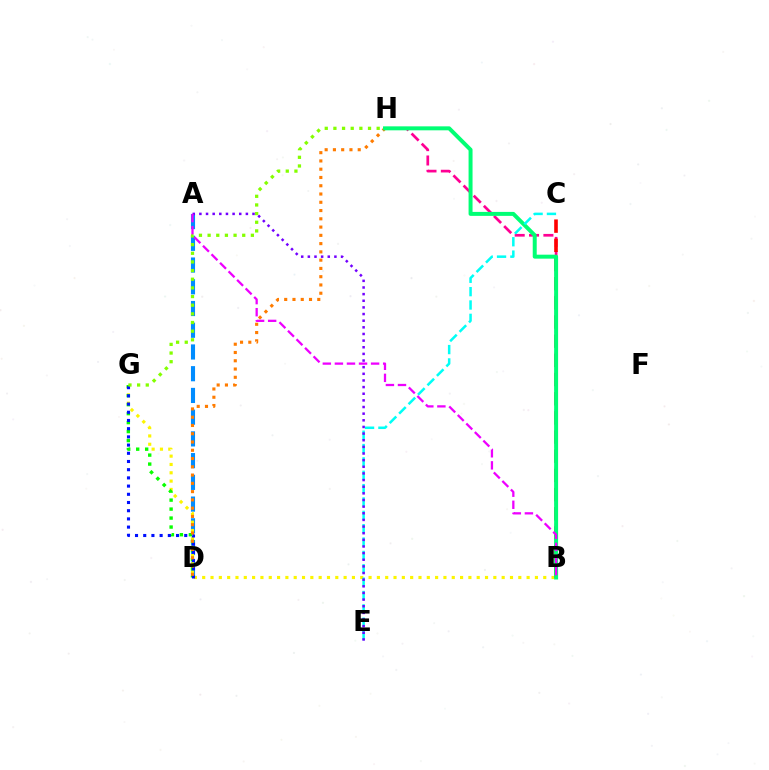{('A', 'D'): [{'color': '#008cff', 'line_style': 'dashed', 'thickness': 2.95}], ('B', 'G'): [{'color': '#fcf500', 'line_style': 'dotted', 'thickness': 2.26}], ('D', 'G'): [{'color': '#08ff00', 'line_style': 'dotted', 'thickness': 2.44}, {'color': '#0010ff', 'line_style': 'dotted', 'thickness': 2.23}], ('D', 'H'): [{'color': '#ff7c00', 'line_style': 'dotted', 'thickness': 2.25}], ('G', 'H'): [{'color': '#84ff00', 'line_style': 'dotted', 'thickness': 2.35}], ('B', 'H'): [{'color': '#ff0094', 'line_style': 'dashed', 'thickness': 1.95}, {'color': '#00ff74', 'line_style': 'solid', 'thickness': 2.86}], ('B', 'C'): [{'color': '#ff0000', 'line_style': 'dashed', 'thickness': 2.61}], ('C', 'E'): [{'color': '#00fff6', 'line_style': 'dashed', 'thickness': 1.81}], ('A', 'E'): [{'color': '#7200ff', 'line_style': 'dotted', 'thickness': 1.8}], ('A', 'B'): [{'color': '#ee00ff', 'line_style': 'dashed', 'thickness': 1.64}]}